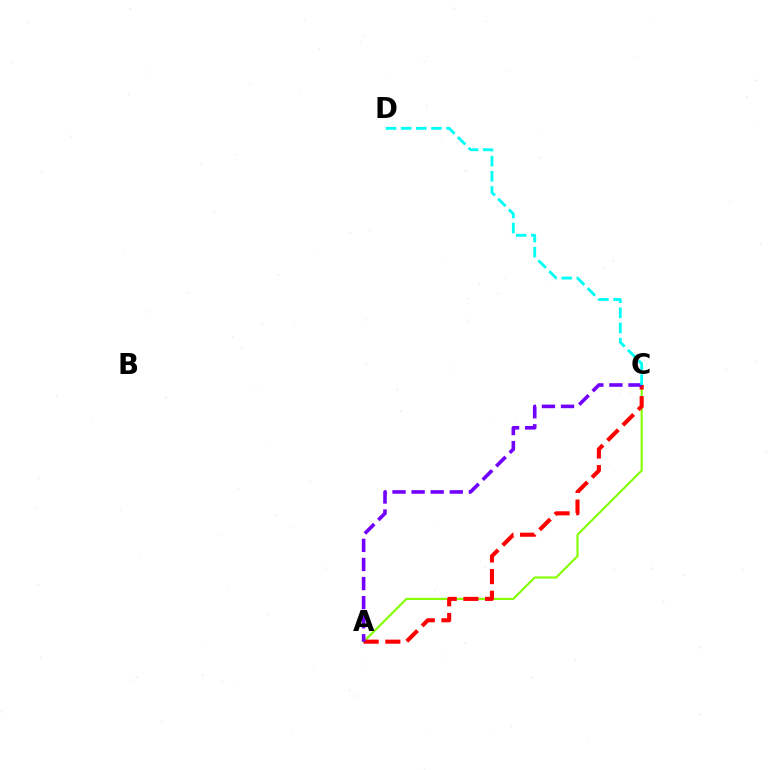{('A', 'C'): [{'color': '#84ff00', 'line_style': 'solid', 'thickness': 1.53}, {'color': '#ff0000', 'line_style': 'dashed', 'thickness': 2.94}, {'color': '#7200ff', 'line_style': 'dashed', 'thickness': 2.59}], ('C', 'D'): [{'color': '#00fff6', 'line_style': 'dashed', 'thickness': 2.06}]}